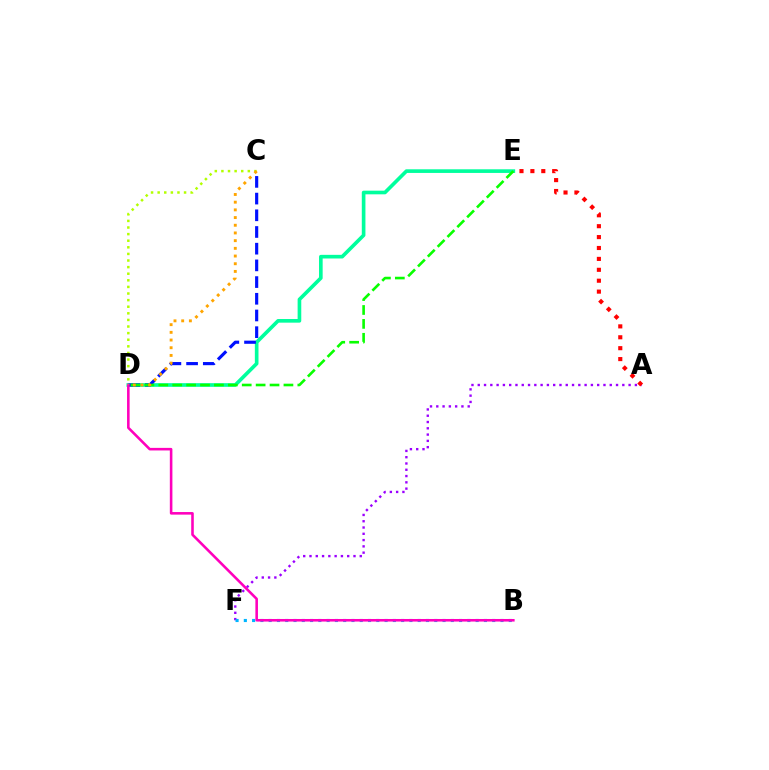{('A', 'F'): [{'color': '#9b00ff', 'line_style': 'dotted', 'thickness': 1.71}], ('D', 'E'): [{'color': '#00ff9d', 'line_style': 'solid', 'thickness': 2.63}, {'color': '#08ff00', 'line_style': 'dashed', 'thickness': 1.89}], ('B', 'F'): [{'color': '#00b5ff', 'line_style': 'dotted', 'thickness': 2.25}], ('C', 'D'): [{'color': '#0010ff', 'line_style': 'dashed', 'thickness': 2.27}, {'color': '#b3ff00', 'line_style': 'dotted', 'thickness': 1.79}, {'color': '#ffa500', 'line_style': 'dotted', 'thickness': 2.09}], ('B', 'D'): [{'color': '#ff00bd', 'line_style': 'solid', 'thickness': 1.86}], ('A', 'E'): [{'color': '#ff0000', 'line_style': 'dotted', 'thickness': 2.96}]}